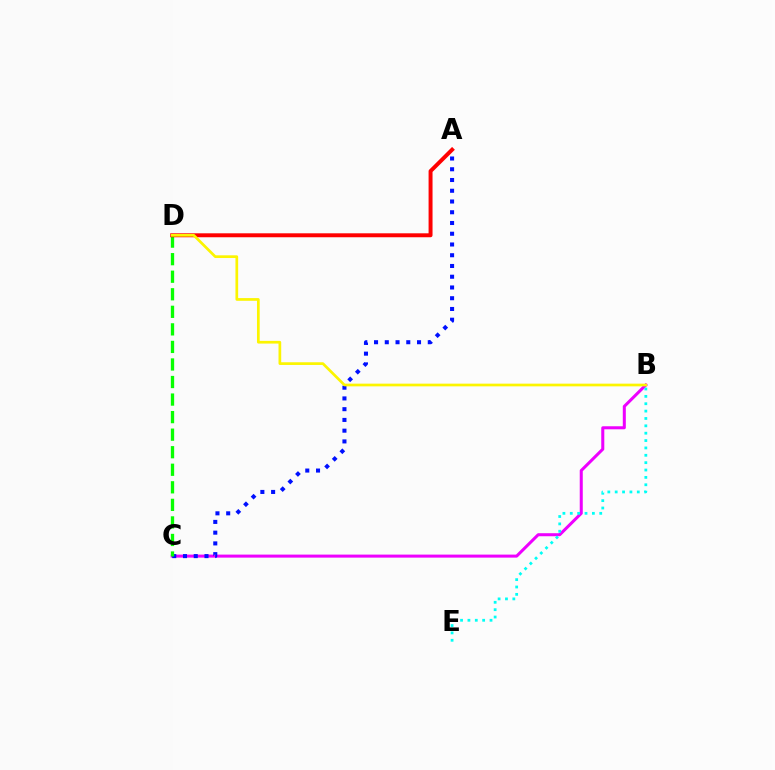{('B', 'C'): [{'color': '#ee00ff', 'line_style': 'solid', 'thickness': 2.18}], ('A', 'C'): [{'color': '#0010ff', 'line_style': 'dotted', 'thickness': 2.92}], ('B', 'E'): [{'color': '#00fff6', 'line_style': 'dotted', 'thickness': 2.0}], ('C', 'D'): [{'color': '#08ff00', 'line_style': 'dashed', 'thickness': 2.38}], ('A', 'D'): [{'color': '#ff0000', 'line_style': 'solid', 'thickness': 2.84}], ('B', 'D'): [{'color': '#fcf500', 'line_style': 'solid', 'thickness': 1.95}]}